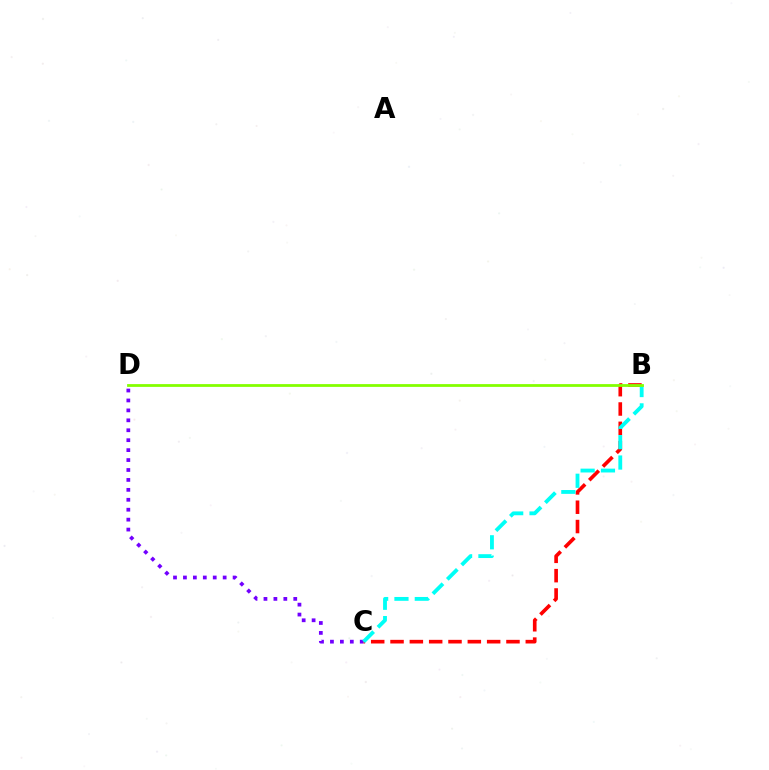{('C', 'D'): [{'color': '#7200ff', 'line_style': 'dotted', 'thickness': 2.7}], ('B', 'C'): [{'color': '#ff0000', 'line_style': 'dashed', 'thickness': 2.63}, {'color': '#00fff6', 'line_style': 'dashed', 'thickness': 2.76}], ('B', 'D'): [{'color': '#84ff00', 'line_style': 'solid', 'thickness': 2.0}]}